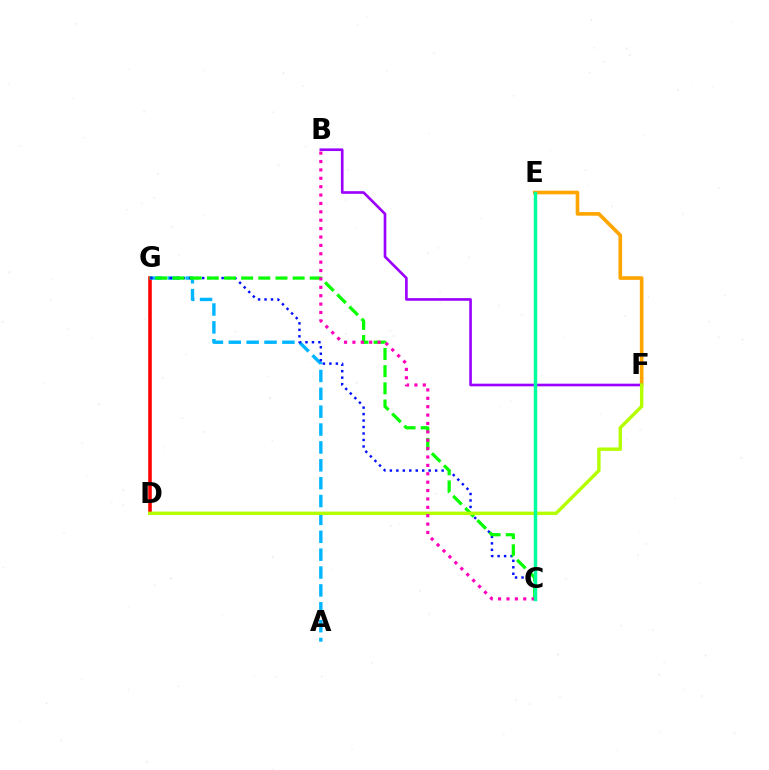{('E', 'F'): [{'color': '#ffa500', 'line_style': 'solid', 'thickness': 2.61}], ('B', 'F'): [{'color': '#9b00ff', 'line_style': 'solid', 'thickness': 1.9}], ('D', 'G'): [{'color': '#ff0000', 'line_style': 'solid', 'thickness': 2.57}], ('A', 'G'): [{'color': '#00b5ff', 'line_style': 'dashed', 'thickness': 2.43}], ('C', 'G'): [{'color': '#0010ff', 'line_style': 'dotted', 'thickness': 1.76}, {'color': '#08ff00', 'line_style': 'dashed', 'thickness': 2.33}], ('D', 'F'): [{'color': '#b3ff00', 'line_style': 'solid', 'thickness': 2.46}], ('B', 'C'): [{'color': '#ff00bd', 'line_style': 'dotted', 'thickness': 2.28}], ('C', 'E'): [{'color': '#00ff9d', 'line_style': 'solid', 'thickness': 2.49}]}